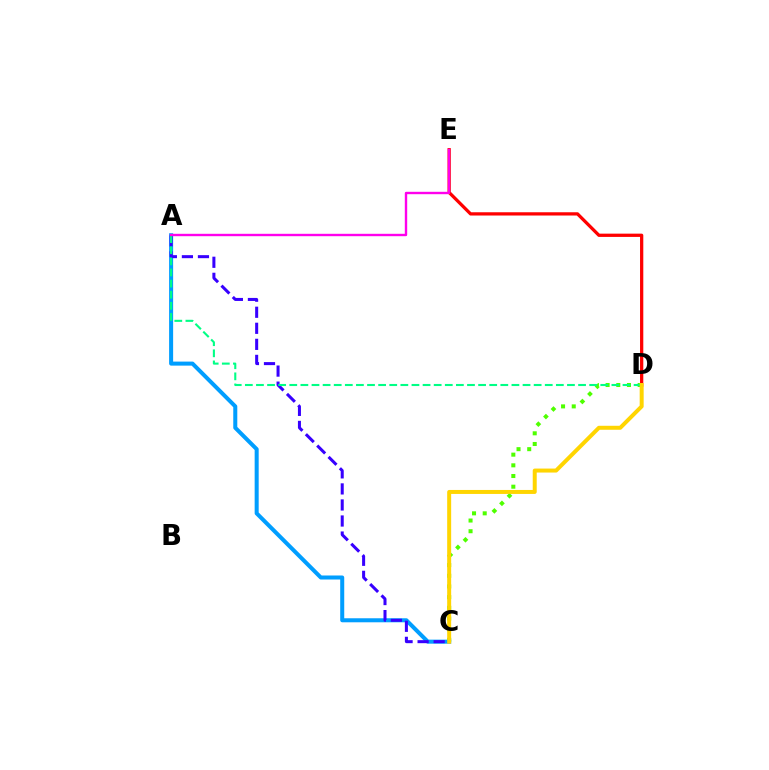{('C', 'D'): [{'color': '#4fff00', 'line_style': 'dotted', 'thickness': 2.9}, {'color': '#ffd500', 'line_style': 'solid', 'thickness': 2.87}], ('A', 'C'): [{'color': '#009eff', 'line_style': 'solid', 'thickness': 2.9}, {'color': '#3700ff', 'line_style': 'dashed', 'thickness': 2.18}], ('D', 'E'): [{'color': '#ff0000', 'line_style': 'solid', 'thickness': 2.35}], ('A', 'D'): [{'color': '#00ff86', 'line_style': 'dashed', 'thickness': 1.51}], ('A', 'E'): [{'color': '#ff00ed', 'line_style': 'solid', 'thickness': 1.72}]}